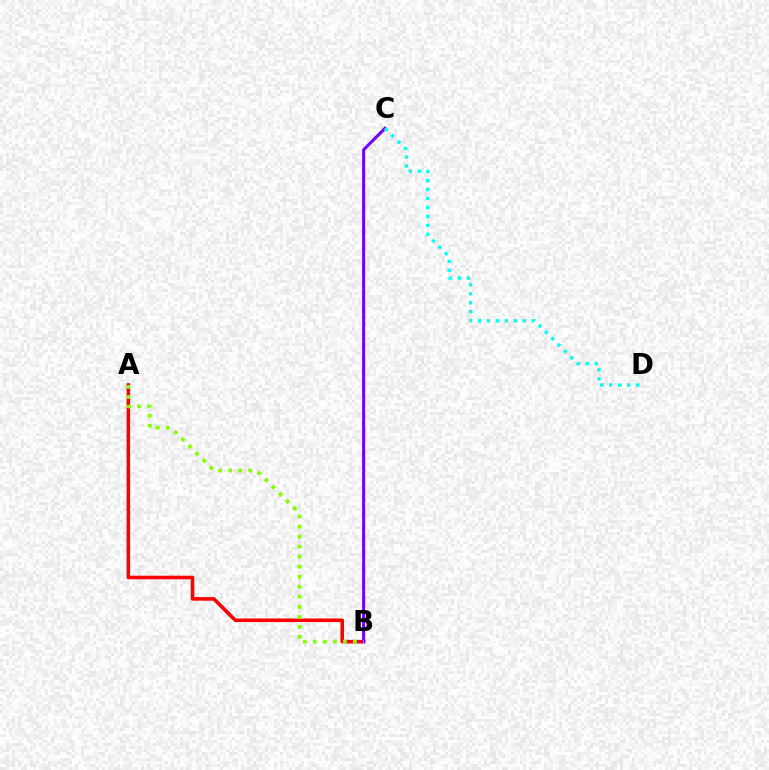{('A', 'B'): [{'color': '#ff0000', 'line_style': 'solid', 'thickness': 2.57}, {'color': '#84ff00', 'line_style': 'dotted', 'thickness': 2.72}], ('B', 'C'): [{'color': '#7200ff', 'line_style': 'solid', 'thickness': 2.17}], ('C', 'D'): [{'color': '#00fff6', 'line_style': 'dotted', 'thickness': 2.44}]}